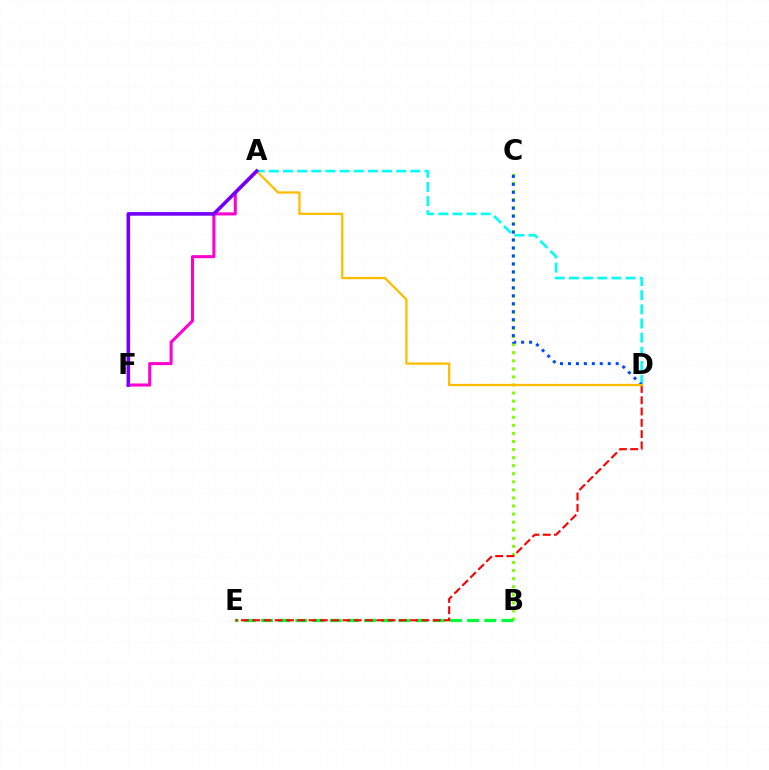{('A', 'F'): [{'color': '#ff00cf', 'line_style': 'solid', 'thickness': 2.2}, {'color': '#7200ff', 'line_style': 'solid', 'thickness': 2.59}], ('B', 'C'): [{'color': '#84ff00', 'line_style': 'dotted', 'thickness': 2.19}], ('A', 'D'): [{'color': '#00fff6', 'line_style': 'dashed', 'thickness': 1.92}, {'color': '#ffbd00', 'line_style': 'solid', 'thickness': 1.65}], ('C', 'D'): [{'color': '#004bff', 'line_style': 'dotted', 'thickness': 2.16}], ('B', 'E'): [{'color': '#00ff39', 'line_style': 'dashed', 'thickness': 2.33}], ('D', 'E'): [{'color': '#ff0000', 'line_style': 'dashed', 'thickness': 1.53}]}